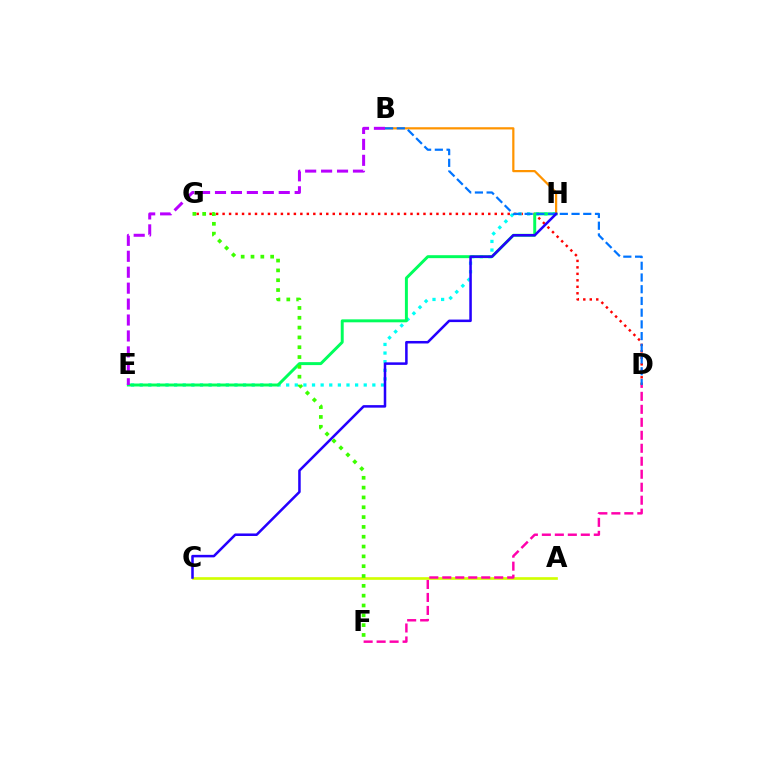{('A', 'C'): [{'color': '#d1ff00', 'line_style': 'solid', 'thickness': 1.92}], ('D', 'G'): [{'color': '#ff0000', 'line_style': 'dotted', 'thickness': 1.76}], ('E', 'H'): [{'color': '#00fff6', 'line_style': 'dotted', 'thickness': 2.34}, {'color': '#00ff5c', 'line_style': 'solid', 'thickness': 2.13}], ('B', 'H'): [{'color': '#ff9400', 'line_style': 'solid', 'thickness': 1.6}], ('B', 'D'): [{'color': '#0074ff', 'line_style': 'dashed', 'thickness': 1.59}], ('D', 'F'): [{'color': '#ff00ac', 'line_style': 'dashed', 'thickness': 1.76}], ('B', 'E'): [{'color': '#b900ff', 'line_style': 'dashed', 'thickness': 2.16}], ('C', 'H'): [{'color': '#2500ff', 'line_style': 'solid', 'thickness': 1.82}], ('F', 'G'): [{'color': '#3dff00', 'line_style': 'dotted', 'thickness': 2.67}]}